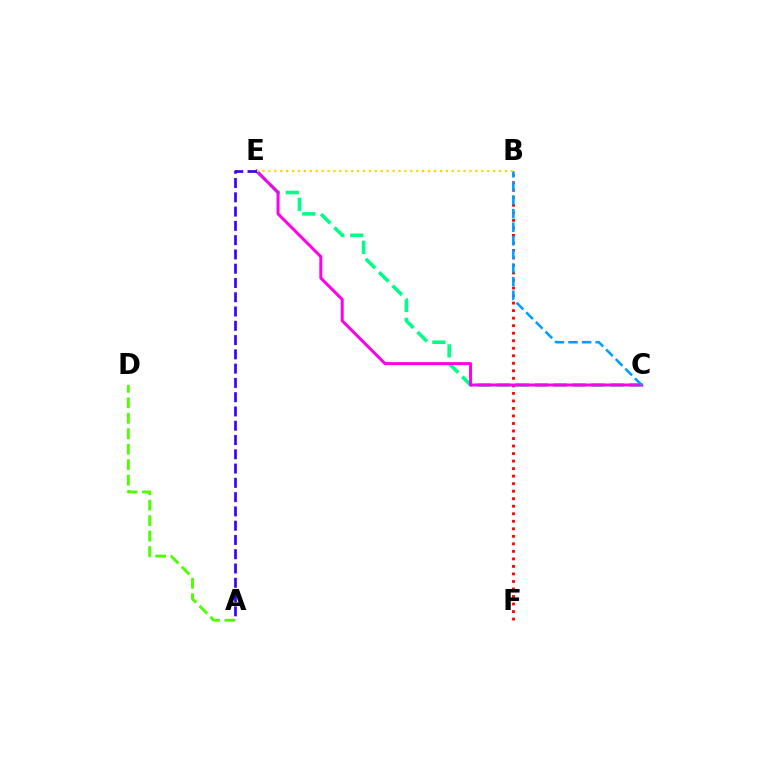{('A', 'D'): [{'color': '#4fff00', 'line_style': 'dashed', 'thickness': 2.1}], ('B', 'F'): [{'color': '#ff0000', 'line_style': 'dotted', 'thickness': 2.04}], ('C', 'E'): [{'color': '#00ff86', 'line_style': 'dashed', 'thickness': 2.57}, {'color': '#ff00ed', 'line_style': 'solid', 'thickness': 2.17}], ('A', 'E'): [{'color': '#3700ff', 'line_style': 'dashed', 'thickness': 1.94}], ('B', 'C'): [{'color': '#009eff', 'line_style': 'dashed', 'thickness': 1.85}], ('B', 'E'): [{'color': '#ffd500', 'line_style': 'dotted', 'thickness': 1.61}]}